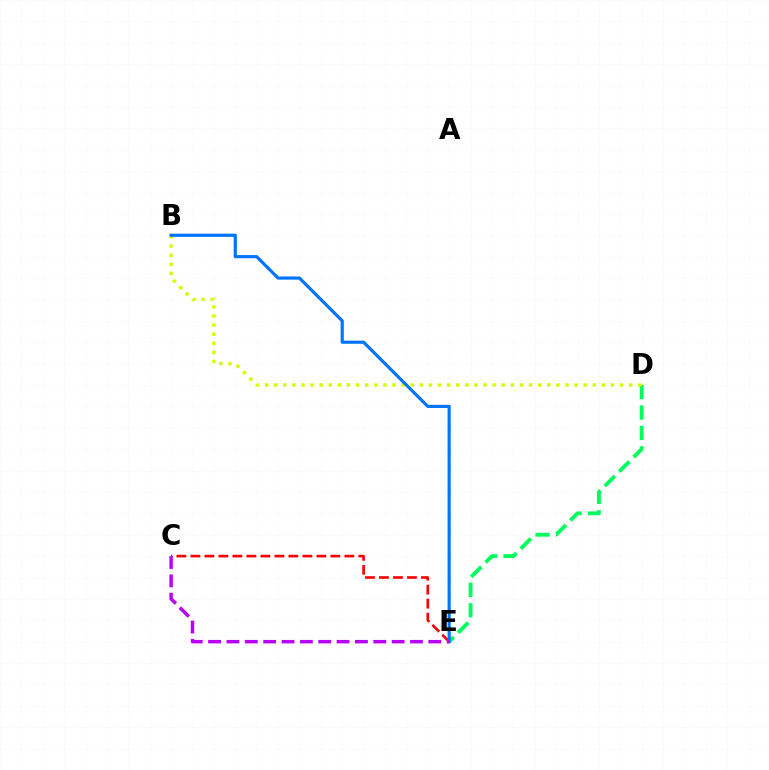{('D', 'E'): [{'color': '#00ff5c', 'line_style': 'dashed', 'thickness': 2.77}], ('C', 'E'): [{'color': '#ff0000', 'line_style': 'dashed', 'thickness': 1.9}, {'color': '#b900ff', 'line_style': 'dashed', 'thickness': 2.49}], ('B', 'D'): [{'color': '#d1ff00', 'line_style': 'dotted', 'thickness': 2.47}], ('B', 'E'): [{'color': '#0074ff', 'line_style': 'solid', 'thickness': 2.28}]}